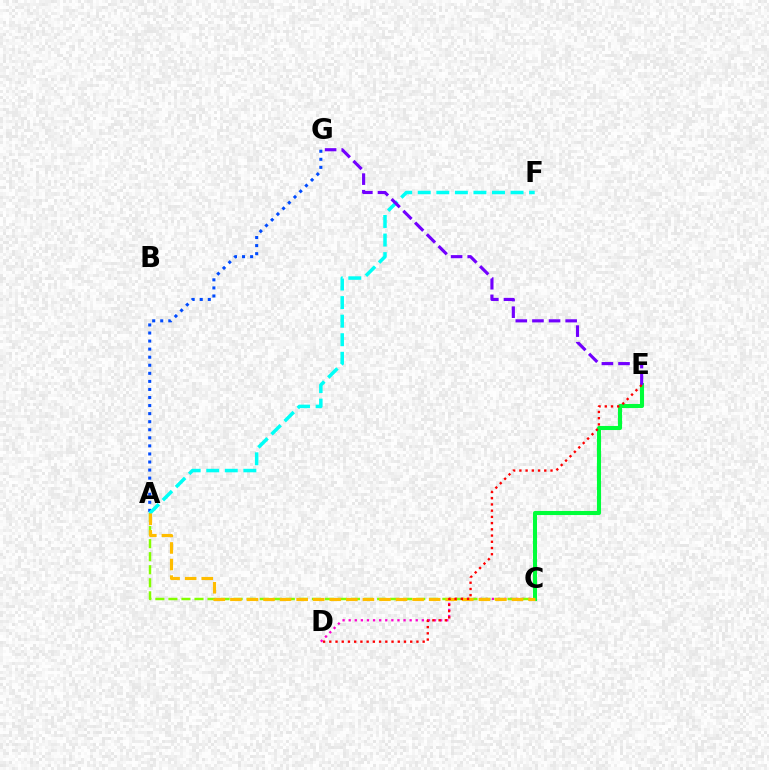{('C', 'D'): [{'color': '#ff00cf', 'line_style': 'dotted', 'thickness': 1.66}], ('C', 'E'): [{'color': '#00ff39', 'line_style': 'solid', 'thickness': 2.94}], ('A', 'G'): [{'color': '#004bff', 'line_style': 'dotted', 'thickness': 2.19}], ('A', 'C'): [{'color': '#84ff00', 'line_style': 'dashed', 'thickness': 1.77}, {'color': '#ffbd00', 'line_style': 'dashed', 'thickness': 2.25}], ('A', 'F'): [{'color': '#00fff6', 'line_style': 'dashed', 'thickness': 2.52}], ('E', 'G'): [{'color': '#7200ff', 'line_style': 'dashed', 'thickness': 2.26}], ('D', 'E'): [{'color': '#ff0000', 'line_style': 'dotted', 'thickness': 1.69}]}